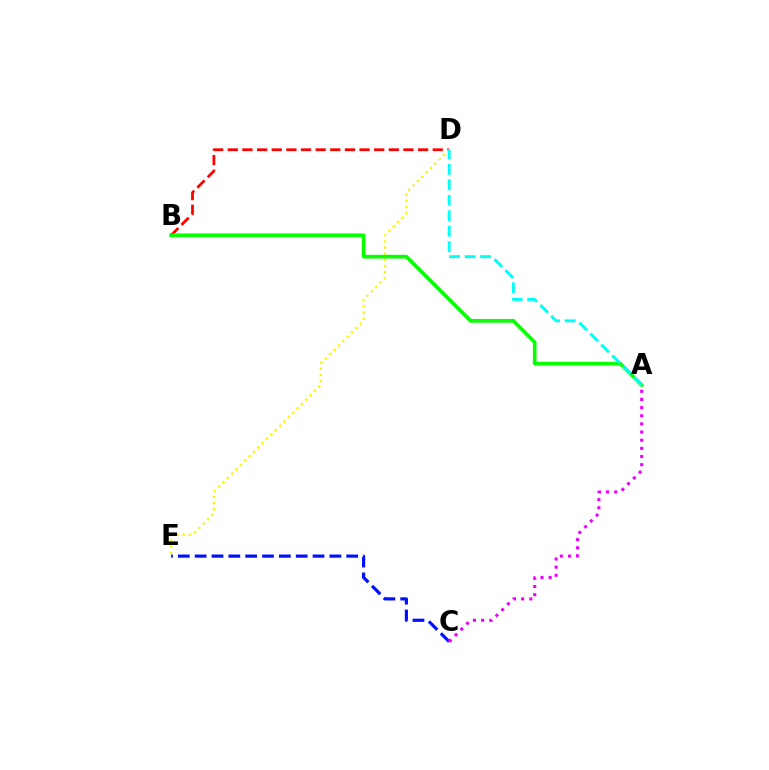{('B', 'D'): [{'color': '#ff0000', 'line_style': 'dashed', 'thickness': 1.99}], ('C', 'E'): [{'color': '#0010ff', 'line_style': 'dashed', 'thickness': 2.29}], ('D', 'E'): [{'color': '#fcf500', 'line_style': 'dotted', 'thickness': 1.67}], ('A', 'B'): [{'color': '#08ff00', 'line_style': 'solid', 'thickness': 2.64}], ('A', 'D'): [{'color': '#00fff6', 'line_style': 'dashed', 'thickness': 2.1}], ('A', 'C'): [{'color': '#ee00ff', 'line_style': 'dotted', 'thickness': 2.21}]}